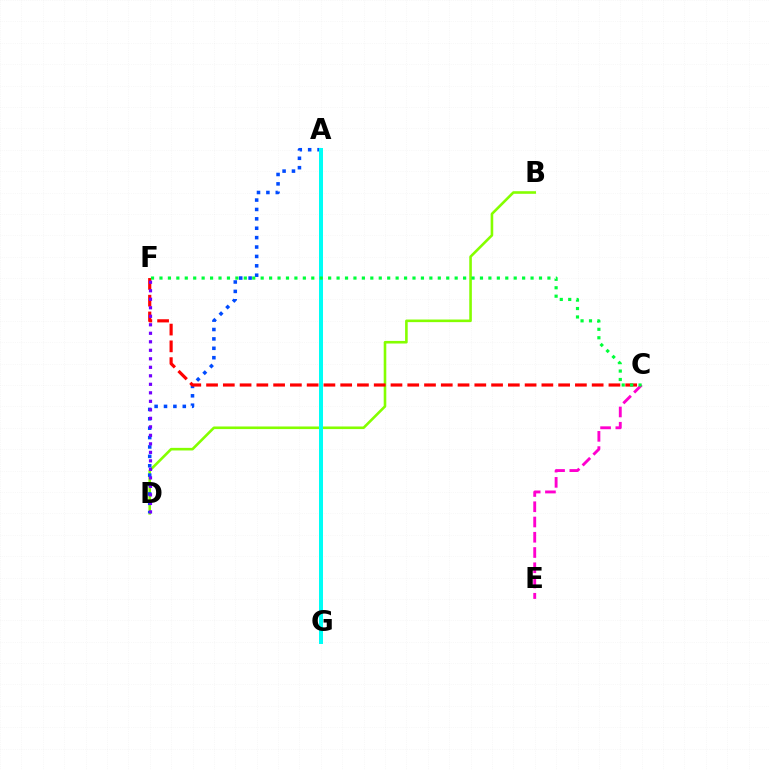{('A', 'G'): [{'color': '#ffbd00', 'line_style': 'solid', 'thickness': 1.5}, {'color': '#00fff6', 'line_style': 'solid', 'thickness': 2.87}], ('B', 'D'): [{'color': '#84ff00', 'line_style': 'solid', 'thickness': 1.87}], ('A', 'D'): [{'color': '#004bff', 'line_style': 'dotted', 'thickness': 2.55}], ('C', 'F'): [{'color': '#ff0000', 'line_style': 'dashed', 'thickness': 2.28}, {'color': '#00ff39', 'line_style': 'dotted', 'thickness': 2.29}], ('D', 'F'): [{'color': '#7200ff', 'line_style': 'dotted', 'thickness': 2.31}], ('C', 'E'): [{'color': '#ff00cf', 'line_style': 'dashed', 'thickness': 2.07}]}